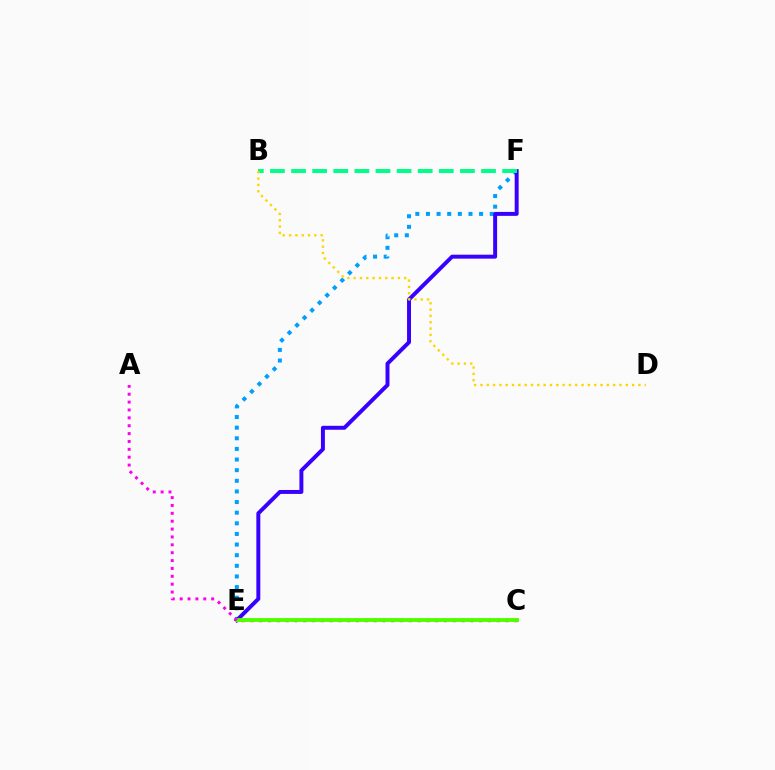{('E', 'F'): [{'color': '#009eff', 'line_style': 'dotted', 'thickness': 2.89}, {'color': '#3700ff', 'line_style': 'solid', 'thickness': 2.84}], ('B', 'F'): [{'color': '#00ff86', 'line_style': 'dashed', 'thickness': 2.87}], ('C', 'E'): [{'color': '#ff0000', 'line_style': 'dotted', 'thickness': 2.39}, {'color': '#4fff00', 'line_style': 'solid', 'thickness': 2.79}], ('A', 'E'): [{'color': '#ff00ed', 'line_style': 'dotted', 'thickness': 2.14}], ('B', 'D'): [{'color': '#ffd500', 'line_style': 'dotted', 'thickness': 1.72}]}